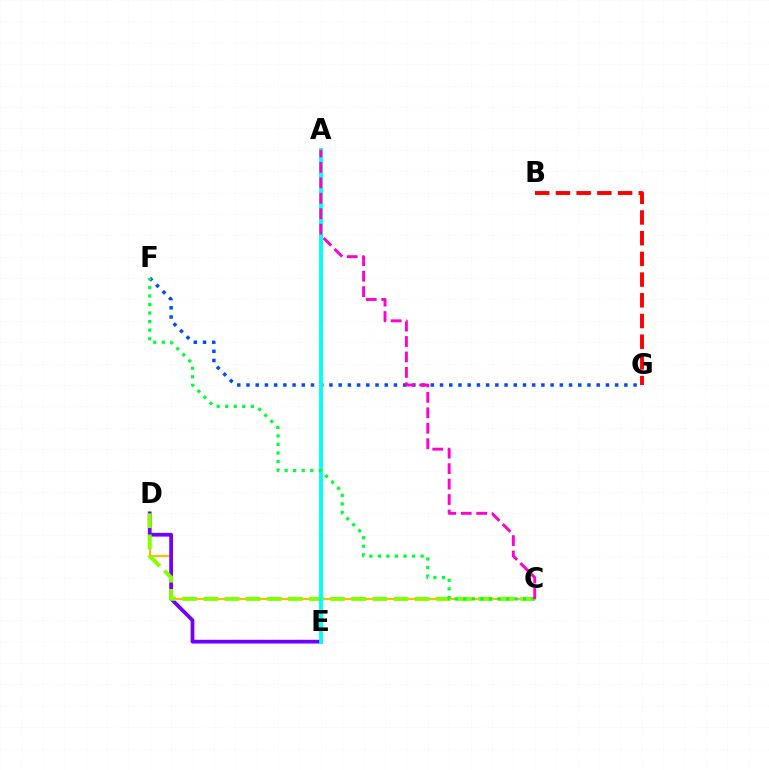{('C', 'D'): [{'color': '#ffbd00', 'line_style': 'solid', 'thickness': 1.61}, {'color': '#84ff00', 'line_style': 'dashed', 'thickness': 2.87}], ('F', 'G'): [{'color': '#004bff', 'line_style': 'dotted', 'thickness': 2.5}], ('D', 'E'): [{'color': '#7200ff', 'line_style': 'solid', 'thickness': 2.7}], ('A', 'E'): [{'color': '#00fff6', 'line_style': 'solid', 'thickness': 2.79}], ('B', 'G'): [{'color': '#ff0000', 'line_style': 'dashed', 'thickness': 2.81}], ('C', 'F'): [{'color': '#00ff39', 'line_style': 'dotted', 'thickness': 2.32}], ('A', 'C'): [{'color': '#ff00cf', 'line_style': 'dashed', 'thickness': 2.1}]}